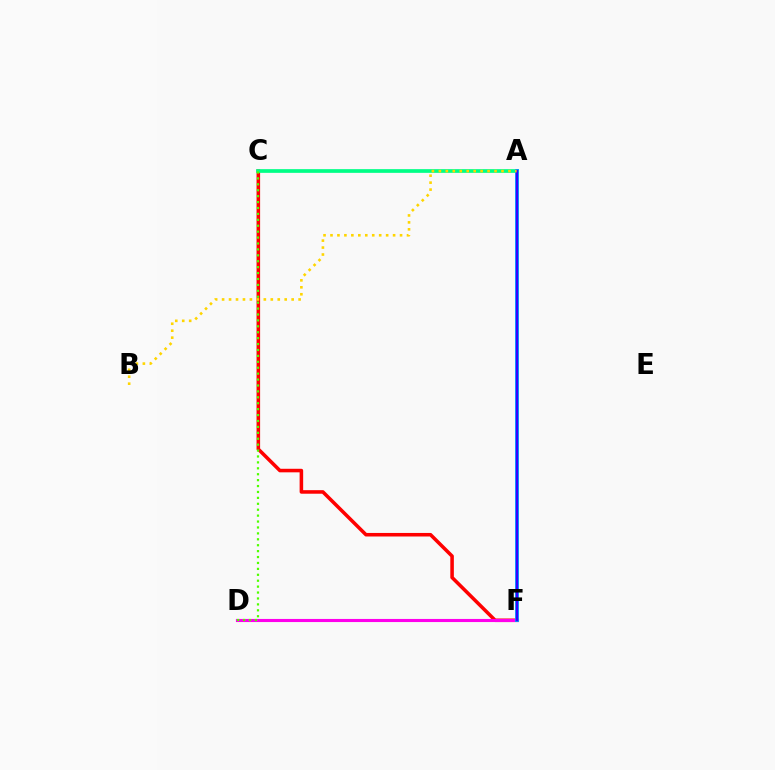{('C', 'F'): [{'color': '#ff0000', 'line_style': 'solid', 'thickness': 2.55}], ('A', 'C'): [{'color': '#00ff86', 'line_style': 'solid', 'thickness': 2.67}], ('D', 'F'): [{'color': '#ff00ed', 'line_style': 'solid', 'thickness': 2.24}], ('A', 'F'): [{'color': '#009eff', 'line_style': 'solid', 'thickness': 2.78}, {'color': '#3700ff', 'line_style': 'solid', 'thickness': 1.62}], ('C', 'D'): [{'color': '#4fff00', 'line_style': 'dotted', 'thickness': 1.61}], ('A', 'B'): [{'color': '#ffd500', 'line_style': 'dotted', 'thickness': 1.89}]}